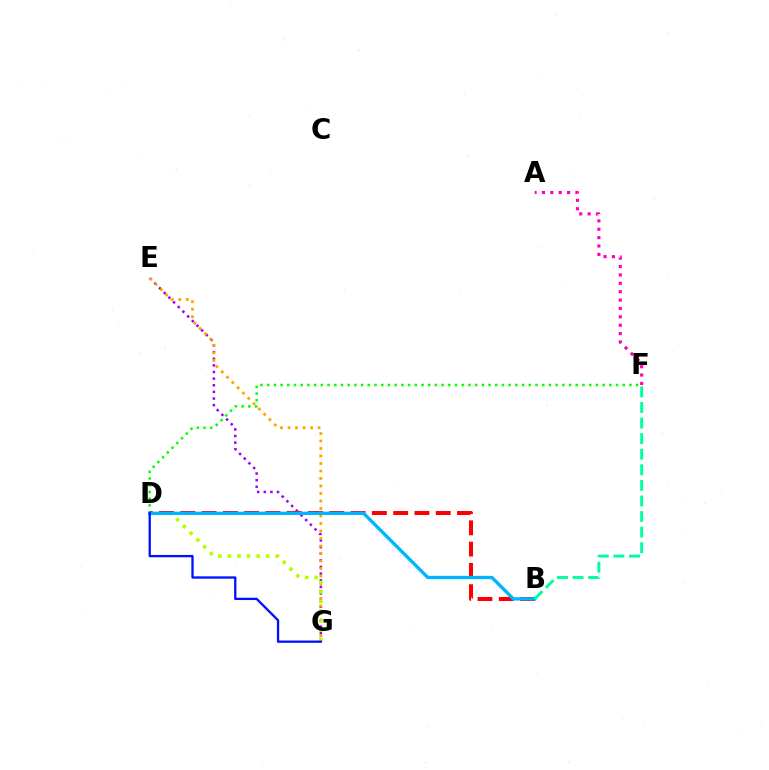{('D', 'F'): [{'color': '#08ff00', 'line_style': 'dotted', 'thickness': 1.82}], ('E', 'G'): [{'color': '#9b00ff', 'line_style': 'dotted', 'thickness': 1.8}, {'color': '#ffa500', 'line_style': 'dotted', 'thickness': 2.04}], ('D', 'G'): [{'color': '#b3ff00', 'line_style': 'dotted', 'thickness': 2.6}, {'color': '#0010ff', 'line_style': 'solid', 'thickness': 1.66}], ('B', 'D'): [{'color': '#ff0000', 'line_style': 'dashed', 'thickness': 2.89}, {'color': '#00b5ff', 'line_style': 'solid', 'thickness': 2.4}], ('B', 'F'): [{'color': '#00ff9d', 'line_style': 'dashed', 'thickness': 2.12}], ('A', 'F'): [{'color': '#ff00bd', 'line_style': 'dotted', 'thickness': 2.28}]}